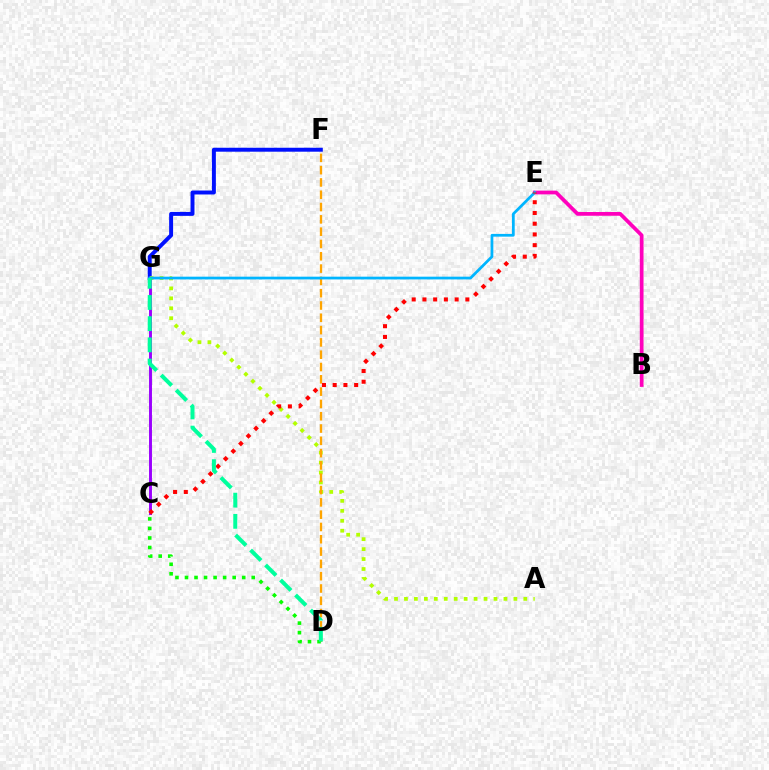{('F', 'G'): [{'color': '#0010ff', 'line_style': 'solid', 'thickness': 2.84}], ('B', 'E'): [{'color': '#ff00bd', 'line_style': 'solid', 'thickness': 2.69}], ('A', 'G'): [{'color': '#b3ff00', 'line_style': 'dotted', 'thickness': 2.7}], ('D', 'F'): [{'color': '#ffa500', 'line_style': 'dashed', 'thickness': 1.67}], ('C', 'G'): [{'color': '#9b00ff', 'line_style': 'solid', 'thickness': 2.11}], ('E', 'G'): [{'color': '#00b5ff', 'line_style': 'solid', 'thickness': 1.98}], ('C', 'E'): [{'color': '#ff0000', 'line_style': 'dotted', 'thickness': 2.92}], ('C', 'D'): [{'color': '#08ff00', 'line_style': 'dotted', 'thickness': 2.59}], ('D', 'G'): [{'color': '#00ff9d', 'line_style': 'dashed', 'thickness': 2.88}]}